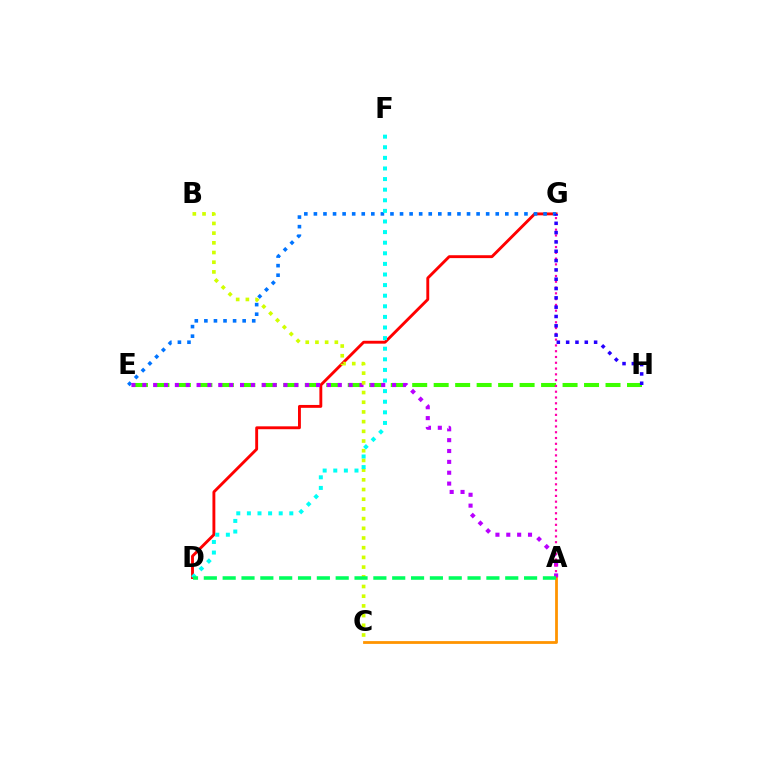{('D', 'G'): [{'color': '#ff0000', 'line_style': 'solid', 'thickness': 2.08}], ('E', 'G'): [{'color': '#0074ff', 'line_style': 'dotted', 'thickness': 2.6}], ('E', 'H'): [{'color': '#3dff00', 'line_style': 'dashed', 'thickness': 2.92}], ('A', 'E'): [{'color': '#b900ff', 'line_style': 'dotted', 'thickness': 2.95}], ('A', 'C'): [{'color': '#ff9400', 'line_style': 'solid', 'thickness': 2.01}], ('B', 'C'): [{'color': '#d1ff00', 'line_style': 'dotted', 'thickness': 2.63}], ('D', 'F'): [{'color': '#00fff6', 'line_style': 'dotted', 'thickness': 2.88}], ('A', 'G'): [{'color': '#ff00ac', 'line_style': 'dotted', 'thickness': 1.57}], ('G', 'H'): [{'color': '#2500ff', 'line_style': 'dotted', 'thickness': 2.53}], ('A', 'D'): [{'color': '#00ff5c', 'line_style': 'dashed', 'thickness': 2.56}]}